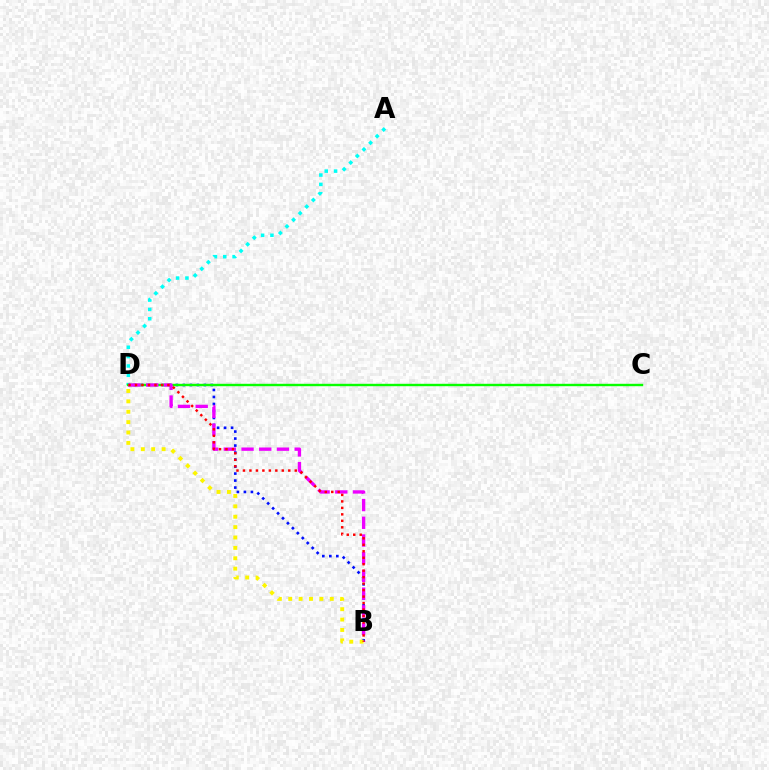{('B', 'D'): [{'color': '#0010ff', 'line_style': 'dotted', 'thickness': 1.9}, {'color': '#ee00ff', 'line_style': 'dashed', 'thickness': 2.41}, {'color': '#fcf500', 'line_style': 'dotted', 'thickness': 2.82}, {'color': '#ff0000', 'line_style': 'dotted', 'thickness': 1.76}], ('A', 'D'): [{'color': '#00fff6', 'line_style': 'dotted', 'thickness': 2.54}], ('C', 'D'): [{'color': '#08ff00', 'line_style': 'solid', 'thickness': 1.73}]}